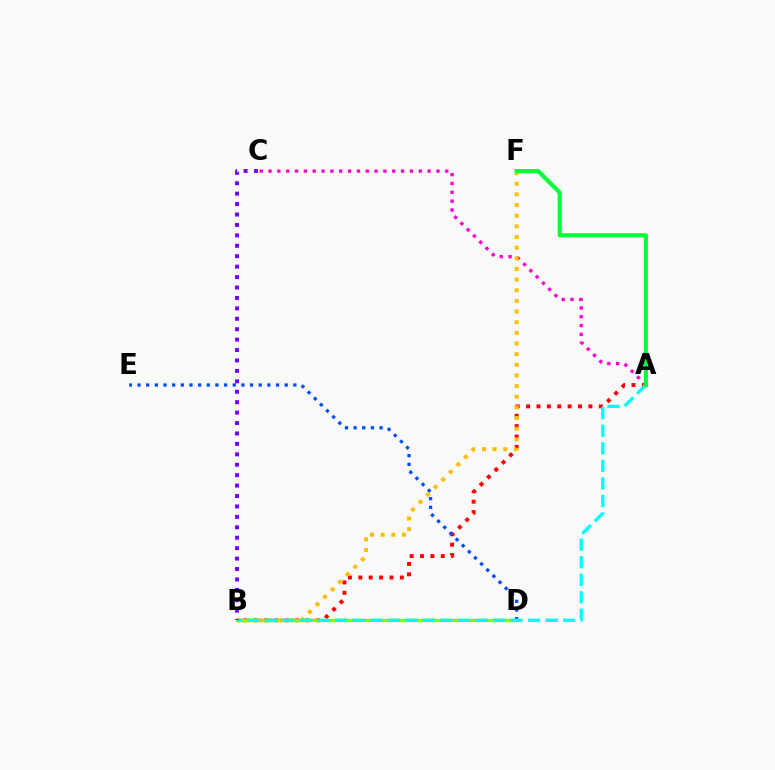{('A', 'B'): [{'color': '#ff0000', 'line_style': 'dotted', 'thickness': 2.82}, {'color': '#00fff6', 'line_style': 'dashed', 'thickness': 2.38}], ('B', 'D'): [{'color': '#84ff00', 'line_style': 'solid', 'thickness': 2.38}], ('A', 'C'): [{'color': '#ff00cf', 'line_style': 'dotted', 'thickness': 2.4}], ('D', 'E'): [{'color': '#004bff', 'line_style': 'dotted', 'thickness': 2.35}], ('B', 'F'): [{'color': '#ffbd00', 'line_style': 'dotted', 'thickness': 2.89}], ('B', 'C'): [{'color': '#7200ff', 'line_style': 'dotted', 'thickness': 2.83}], ('A', 'F'): [{'color': '#00ff39', 'line_style': 'solid', 'thickness': 2.96}]}